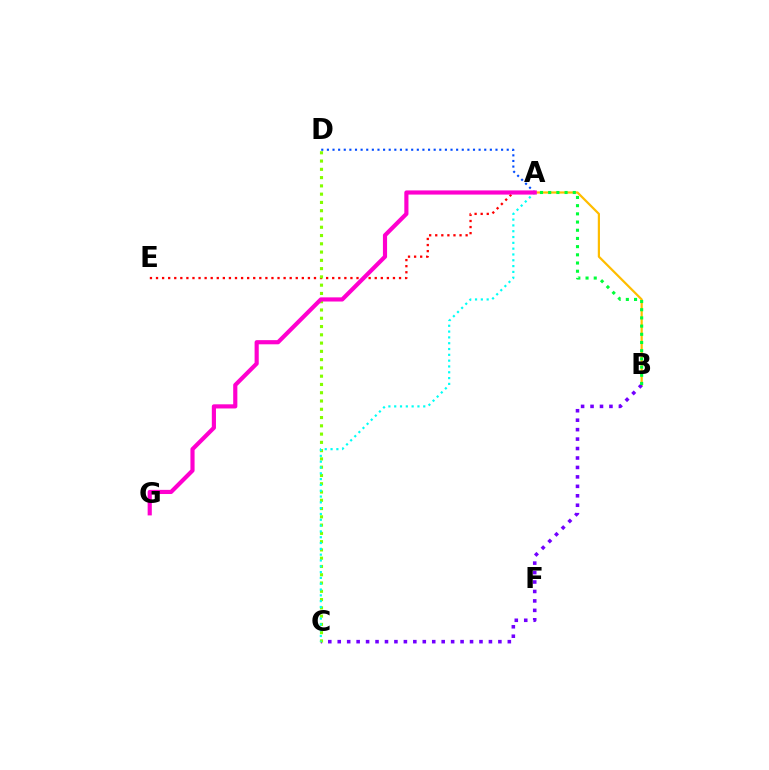{('A', 'D'): [{'color': '#004bff', 'line_style': 'dotted', 'thickness': 1.53}], ('A', 'E'): [{'color': '#ff0000', 'line_style': 'dotted', 'thickness': 1.65}], ('A', 'B'): [{'color': '#ffbd00', 'line_style': 'solid', 'thickness': 1.59}, {'color': '#00ff39', 'line_style': 'dotted', 'thickness': 2.23}], ('B', 'C'): [{'color': '#7200ff', 'line_style': 'dotted', 'thickness': 2.57}], ('C', 'D'): [{'color': '#84ff00', 'line_style': 'dotted', 'thickness': 2.25}], ('A', 'C'): [{'color': '#00fff6', 'line_style': 'dotted', 'thickness': 1.58}], ('A', 'G'): [{'color': '#ff00cf', 'line_style': 'solid', 'thickness': 2.99}]}